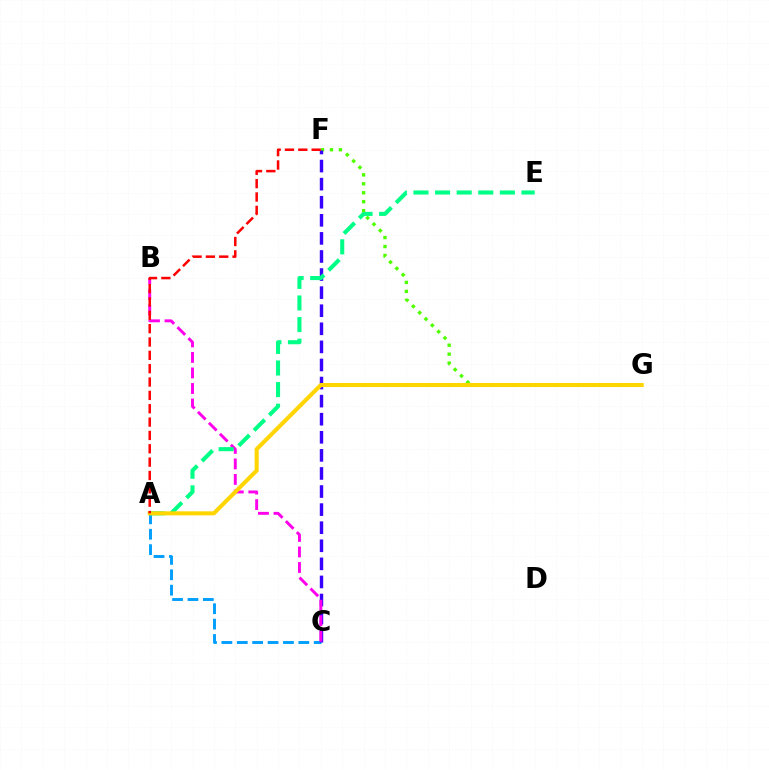{('A', 'C'): [{'color': '#009eff', 'line_style': 'dashed', 'thickness': 2.09}], ('F', 'G'): [{'color': '#4fff00', 'line_style': 'dotted', 'thickness': 2.43}], ('C', 'F'): [{'color': '#3700ff', 'line_style': 'dashed', 'thickness': 2.46}], ('B', 'C'): [{'color': '#ff00ed', 'line_style': 'dashed', 'thickness': 2.11}], ('A', 'E'): [{'color': '#00ff86', 'line_style': 'dashed', 'thickness': 2.93}], ('A', 'G'): [{'color': '#ffd500', 'line_style': 'solid', 'thickness': 2.91}], ('A', 'F'): [{'color': '#ff0000', 'line_style': 'dashed', 'thickness': 1.81}]}